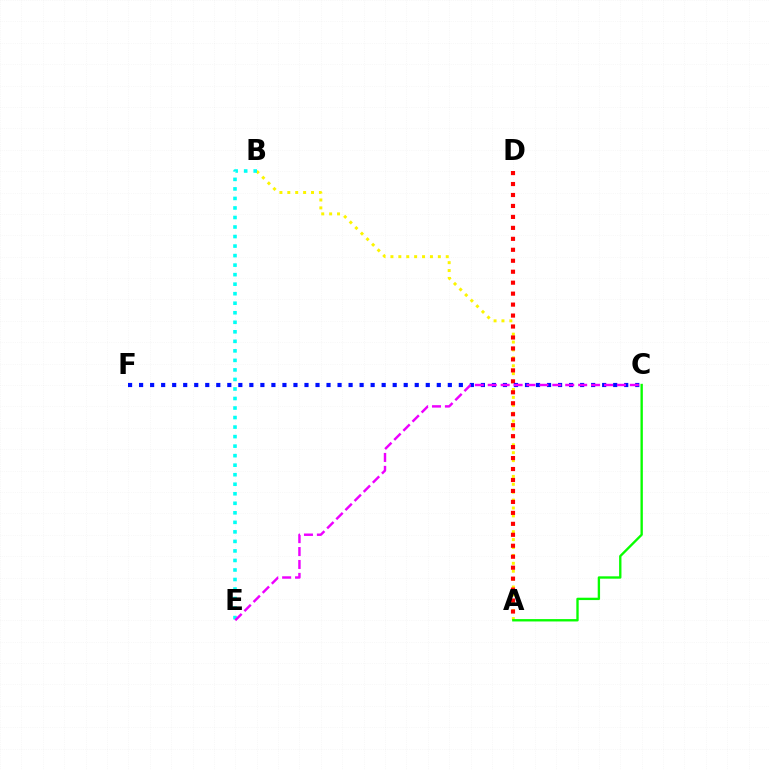{('A', 'B'): [{'color': '#fcf500', 'line_style': 'dotted', 'thickness': 2.15}], ('A', 'D'): [{'color': '#ff0000', 'line_style': 'dotted', 'thickness': 2.98}], ('C', 'F'): [{'color': '#0010ff', 'line_style': 'dotted', 'thickness': 3.0}], ('A', 'C'): [{'color': '#08ff00', 'line_style': 'solid', 'thickness': 1.7}], ('B', 'E'): [{'color': '#00fff6', 'line_style': 'dotted', 'thickness': 2.59}], ('C', 'E'): [{'color': '#ee00ff', 'line_style': 'dashed', 'thickness': 1.75}]}